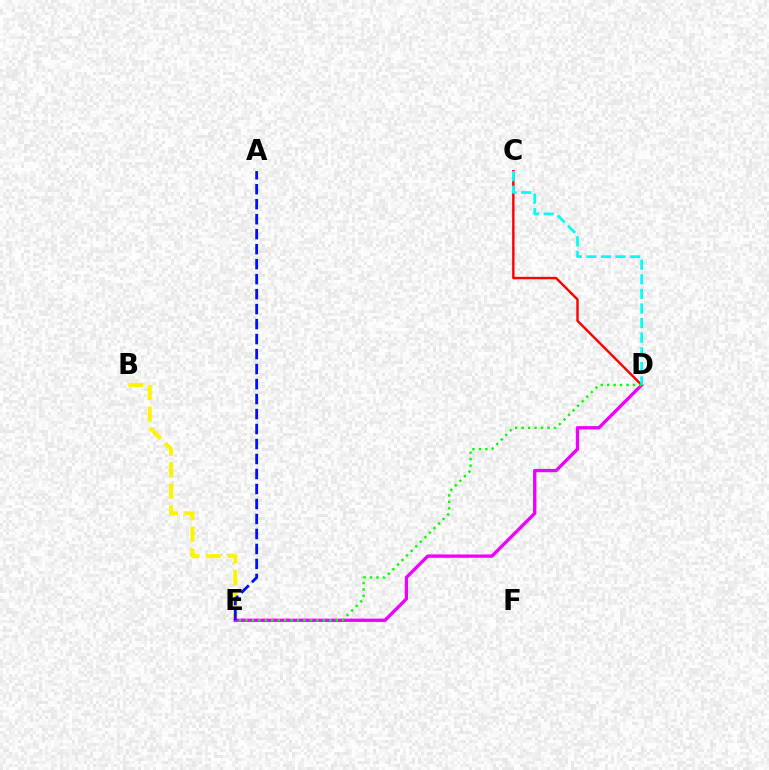{('C', 'D'): [{'color': '#ff0000', 'line_style': 'solid', 'thickness': 1.75}, {'color': '#00fff6', 'line_style': 'dashed', 'thickness': 1.98}], ('B', 'E'): [{'color': '#fcf500', 'line_style': 'dashed', 'thickness': 2.92}], ('D', 'E'): [{'color': '#ee00ff', 'line_style': 'solid', 'thickness': 2.38}, {'color': '#08ff00', 'line_style': 'dotted', 'thickness': 1.75}], ('A', 'E'): [{'color': '#0010ff', 'line_style': 'dashed', 'thickness': 2.04}]}